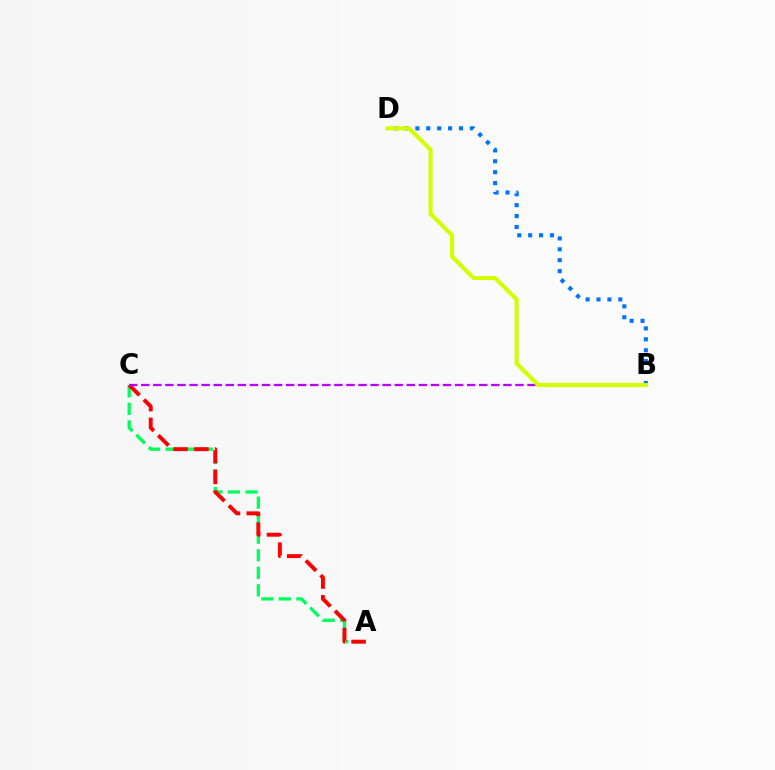{('B', 'D'): [{'color': '#0074ff', 'line_style': 'dotted', 'thickness': 2.96}, {'color': '#d1ff00', 'line_style': 'solid', 'thickness': 2.94}], ('A', 'C'): [{'color': '#00ff5c', 'line_style': 'dashed', 'thickness': 2.38}, {'color': '#ff0000', 'line_style': 'dashed', 'thickness': 2.83}], ('B', 'C'): [{'color': '#b900ff', 'line_style': 'dashed', 'thickness': 1.64}]}